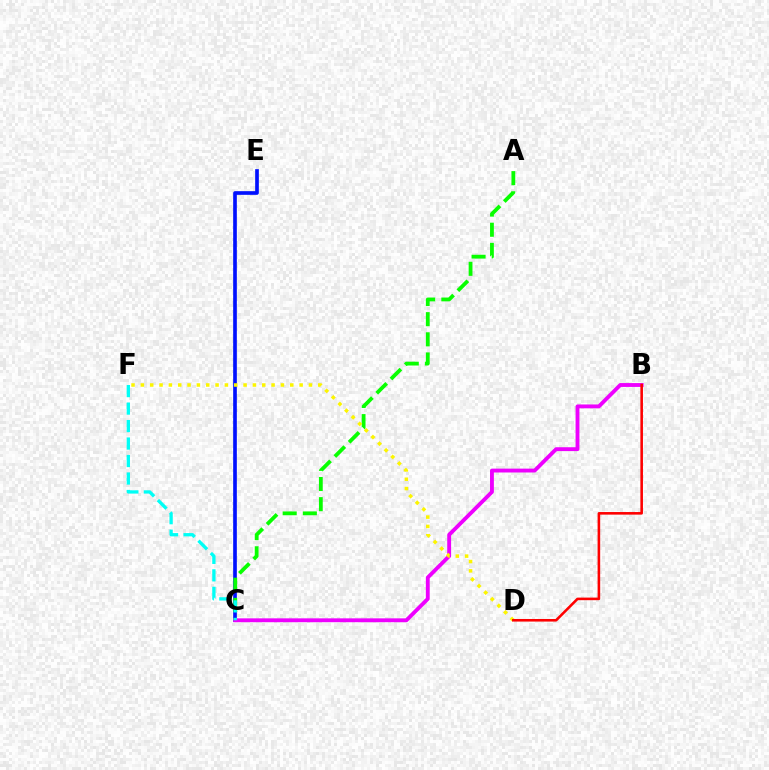{('C', 'E'): [{'color': '#0010ff', 'line_style': 'solid', 'thickness': 2.64}], ('A', 'C'): [{'color': '#08ff00', 'line_style': 'dashed', 'thickness': 2.74}], ('B', 'C'): [{'color': '#ee00ff', 'line_style': 'solid', 'thickness': 2.78}], ('D', 'F'): [{'color': '#fcf500', 'line_style': 'dotted', 'thickness': 2.54}], ('B', 'D'): [{'color': '#ff0000', 'line_style': 'solid', 'thickness': 1.86}], ('C', 'F'): [{'color': '#00fff6', 'line_style': 'dashed', 'thickness': 2.37}]}